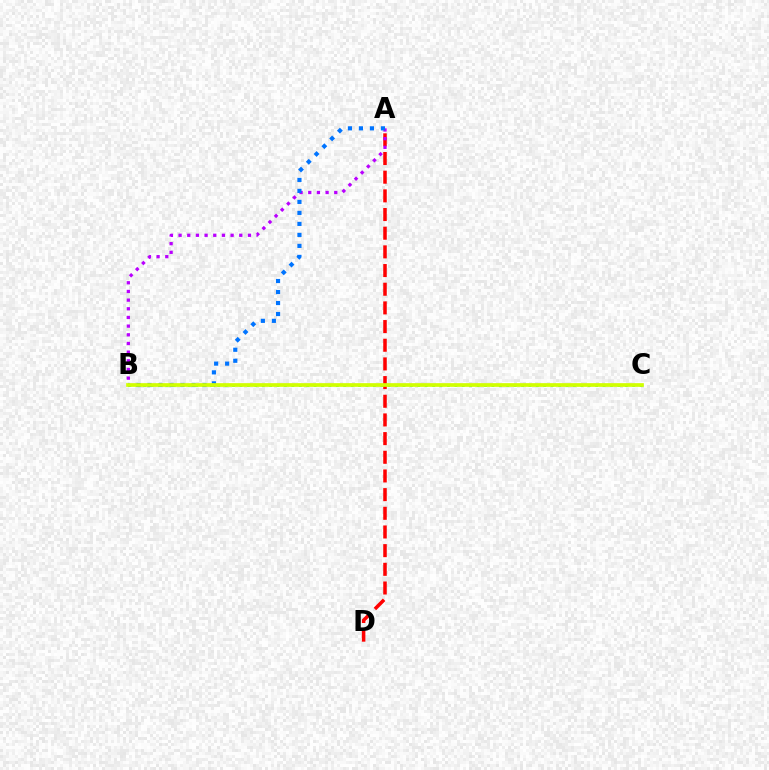{('B', 'C'): [{'color': '#00ff5c', 'line_style': 'dotted', 'thickness': 2.01}, {'color': '#d1ff00', 'line_style': 'solid', 'thickness': 2.66}], ('A', 'D'): [{'color': '#ff0000', 'line_style': 'dashed', 'thickness': 2.54}], ('A', 'B'): [{'color': '#b900ff', 'line_style': 'dotted', 'thickness': 2.36}, {'color': '#0074ff', 'line_style': 'dotted', 'thickness': 2.99}]}